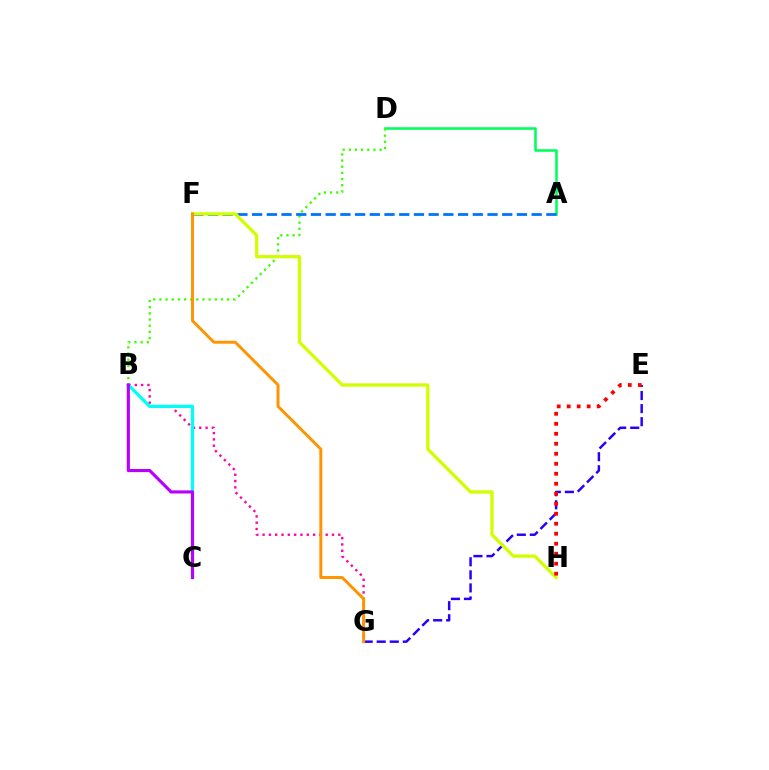{('A', 'D'): [{'color': '#00ff5c', 'line_style': 'solid', 'thickness': 1.86}], ('E', 'G'): [{'color': '#2500ff', 'line_style': 'dashed', 'thickness': 1.77}], ('B', 'D'): [{'color': '#3dff00', 'line_style': 'dotted', 'thickness': 1.67}], ('A', 'F'): [{'color': '#0074ff', 'line_style': 'dashed', 'thickness': 2.0}], ('B', 'G'): [{'color': '#ff00ac', 'line_style': 'dotted', 'thickness': 1.72}], ('F', 'H'): [{'color': '#d1ff00', 'line_style': 'solid', 'thickness': 2.37}], ('B', 'C'): [{'color': '#00fff6', 'line_style': 'solid', 'thickness': 2.34}, {'color': '#b900ff', 'line_style': 'solid', 'thickness': 2.26}], ('E', 'H'): [{'color': '#ff0000', 'line_style': 'dotted', 'thickness': 2.72}], ('F', 'G'): [{'color': '#ff9400', 'line_style': 'solid', 'thickness': 2.13}]}